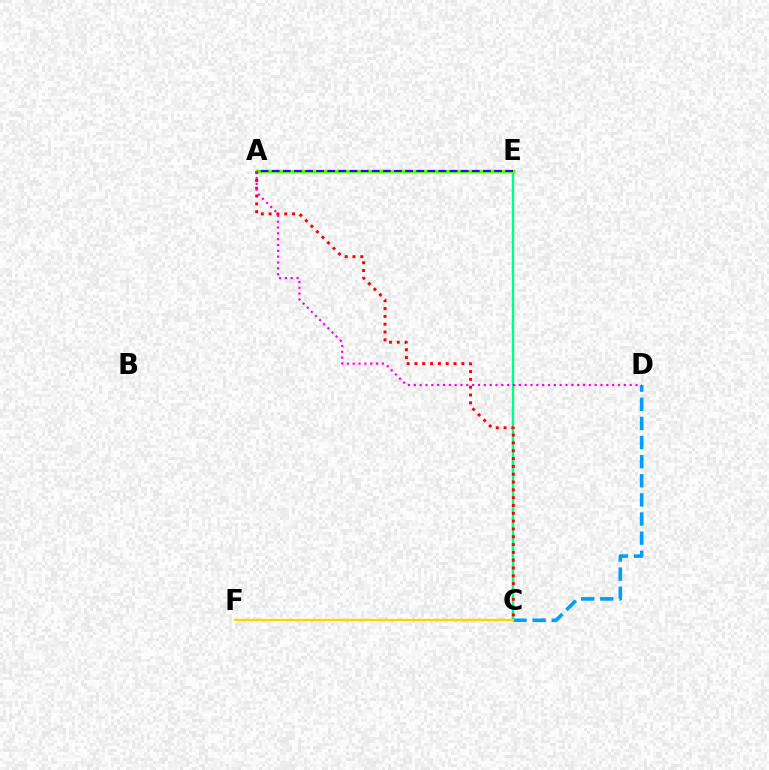{('C', 'E'): [{'color': '#00ff86', 'line_style': 'solid', 'thickness': 1.73}], ('A', 'E'): [{'color': '#4fff00', 'line_style': 'solid', 'thickness': 2.45}, {'color': '#3700ff', 'line_style': 'dashed', 'thickness': 1.51}], ('A', 'C'): [{'color': '#ff0000', 'line_style': 'dotted', 'thickness': 2.12}], ('C', 'D'): [{'color': '#009eff', 'line_style': 'dashed', 'thickness': 2.6}], ('C', 'F'): [{'color': '#ffd500', 'line_style': 'solid', 'thickness': 1.71}], ('A', 'D'): [{'color': '#ff00ed', 'line_style': 'dotted', 'thickness': 1.58}]}